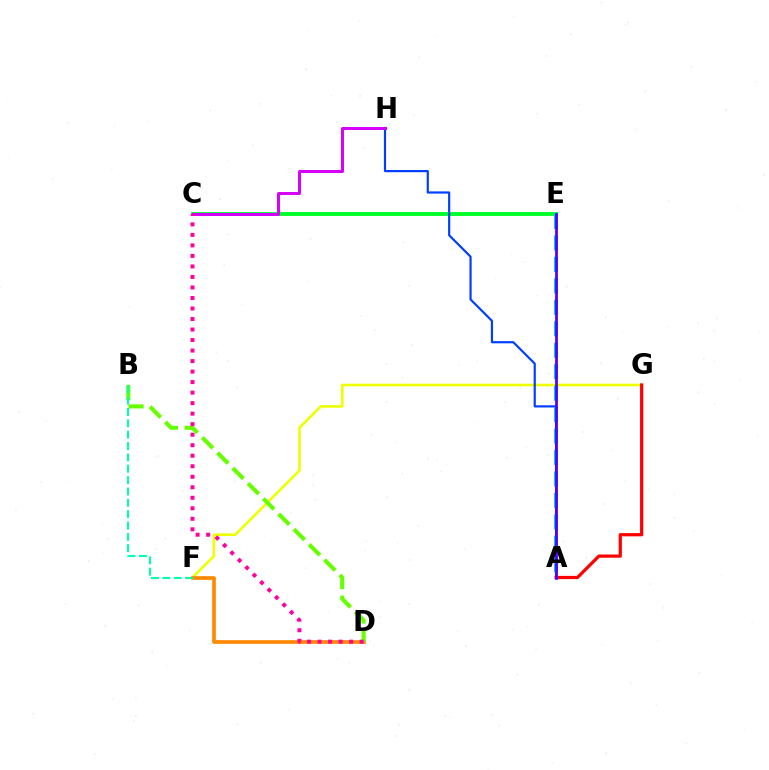{('F', 'G'): [{'color': '#eeff00', 'line_style': 'solid', 'thickness': 1.89}], ('A', 'G'): [{'color': '#ff0000', 'line_style': 'solid', 'thickness': 2.32}], ('C', 'E'): [{'color': '#00ff27', 'line_style': 'solid', 'thickness': 2.77}], ('D', 'F'): [{'color': '#ff8800', 'line_style': 'solid', 'thickness': 2.64}], ('B', 'D'): [{'color': '#66ff00', 'line_style': 'dashed', 'thickness': 2.94}], ('A', 'H'): [{'color': '#003fff', 'line_style': 'solid', 'thickness': 1.57}], ('C', 'H'): [{'color': '#d600ff', 'line_style': 'solid', 'thickness': 2.16}], ('A', 'E'): [{'color': '#00c7ff', 'line_style': 'dashed', 'thickness': 2.91}, {'color': '#4f00ff', 'line_style': 'solid', 'thickness': 1.97}], ('B', 'F'): [{'color': '#00ffaf', 'line_style': 'dashed', 'thickness': 1.54}], ('C', 'D'): [{'color': '#ff00a0', 'line_style': 'dotted', 'thickness': 2.86}]}